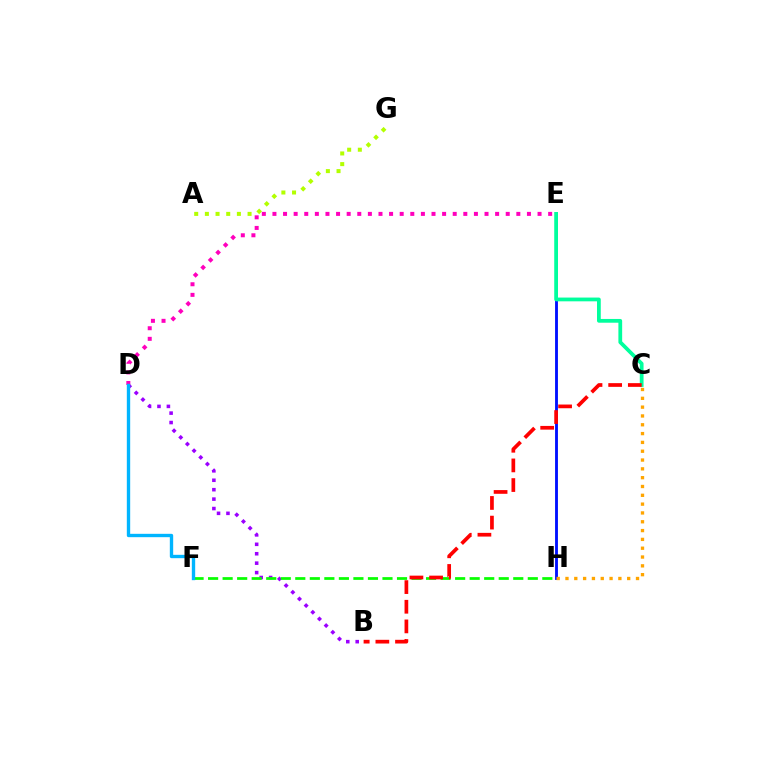{('A', 'G'): [{'color': '#b3ff00', 'line_style': 'dotted', 'thickness': 2.9}], ('E', 'H'): [{'color': '#0010ff', 'line_style': 'solid', 'thickness': 2.06}], ('C', 'E'): [{'color': '#00ff9d', 'line_style': 'solid', 'thickness': 2.71}], ('B', 'D'): [{'color': '#9b00ff', 'line_style': 'dotted', 'thickness': 2.56}], ('F', 'H'): [{'color': '#08ff00', 'line_style': 'dashed', 'thickness': 1.97}], ('D', 'E'): [{'color': '#ff00bd', 'line_style': 'dotted', 'thickness': 2.88}], ('D', 'F'): [{'color': '#00b5ff', 'line_style': 'solid', 'thickness': 2.42}], ('C', 'H'): [{'color': '#ffa500', 'line_style': 'dotted', 'thickness': 2.4}], ('B', 'C'): [{'color': '#ff0000', 'line_style': 'dashed', 'thickness': 2.67}]}